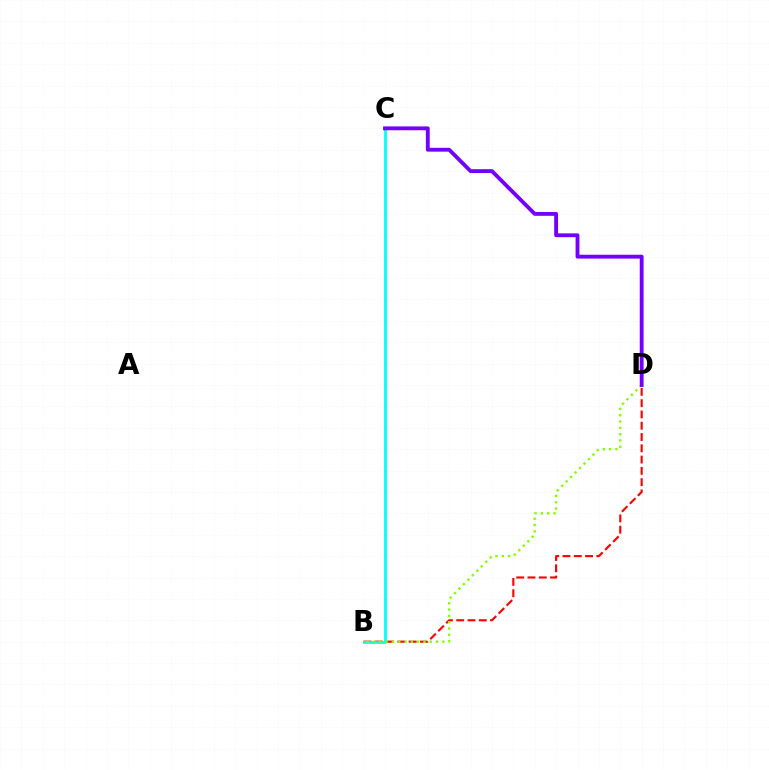{('B', 'D'): [{'color': '#ff0000', 'line_style': 'dashed', 'thickness': 1.53}, {'color': '#84ff00', 'line_style': 'dotted', 'thickness': 1.71}], ('B', 'C'): [{'color': '#00fff6', 'line_style': 'solid', 'thickness': 1.98}], ('C', 'D'): [{'color': '#7200ff', 'line_style': 'solid', 'thickness': 2.77}]}